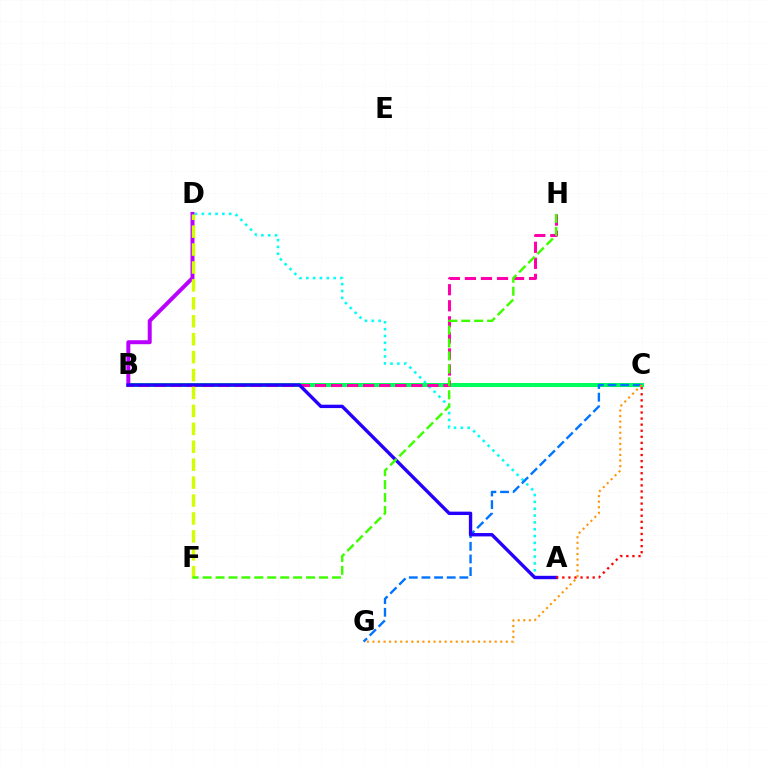{('A', 'D'): [{'color': '#00fff6', 'line_style': 'dotted', 'thickness': 1.86}], ('B', 'C'): [{'color': '#00ff5c', 'line_style': 'solid', 'thickness': 2.91}], ('B', 'D'): [{'color': '#b900ff', 'line_style': 'solid', 'thickness': 2.86}], ('B', 'H'): [{'color': '#ff00ac', 'line_style': 'dashed', 'thickness': 2.18}], ('C', 'G'): [{'color': '#0074ff', 'line_style': 'dashed', 'thickness': 1.72}, {'color': '#ff9400', 'line_style': 'dotted', 'thickness': 1.51}], ('A', 'B'): [{'color': '#2500ff', 'line_style': 'solid', 'thickness': 2.43}], ('D', 'F'): [{'color': '#d1ff00', 'line_style': 'dashed', 'thickness': 2.44}], ('F', 'H'): [{'color': '#3dff00', 'line_style': 'dashed', 'thickness': 1.76}], ('A', 'C'): [{'color': '#ff0000', 'line_style': 'dotted', 'thickness': 1.65}]}